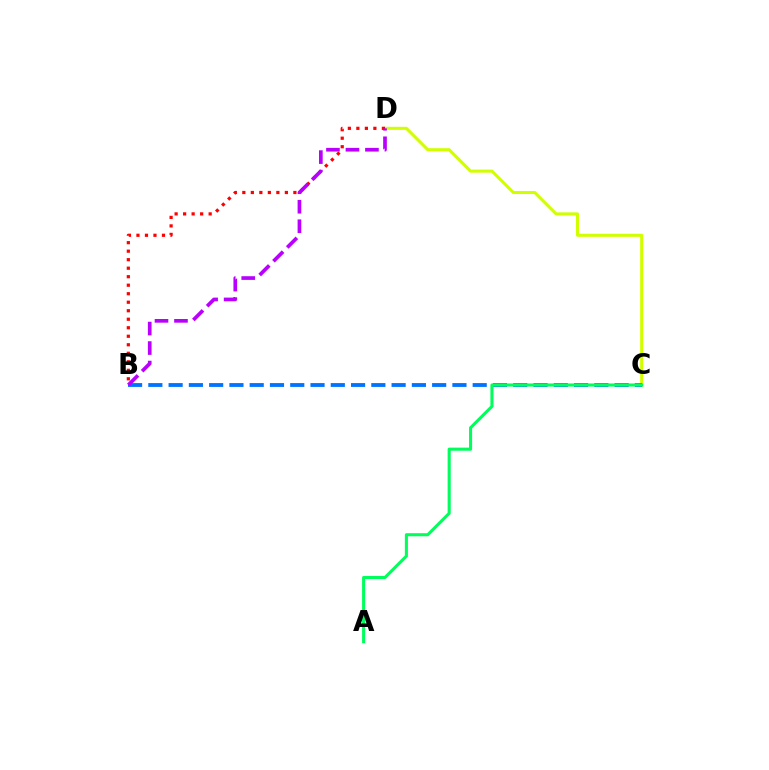{('C', 'D'): [{'color': '#d1ff00', 'line_style': 'solid', 'thickness': 2.2}], ('B', 'D'): [{'color': '#ff0000', 'line_style': 'dotted', 'thickness': 2.31}, {'color': '#b900ff', 'line_style': 'dashed', 'thickness': 2.65}], ('B', 'C'): [{'color': '#0074ff', 'line_style': 'dashed', 'thickness': 2.75}], ('A', 'C'): [{'color': '#00ff5c', 'line_style': 'solid', 'thickness': 2.21}]}